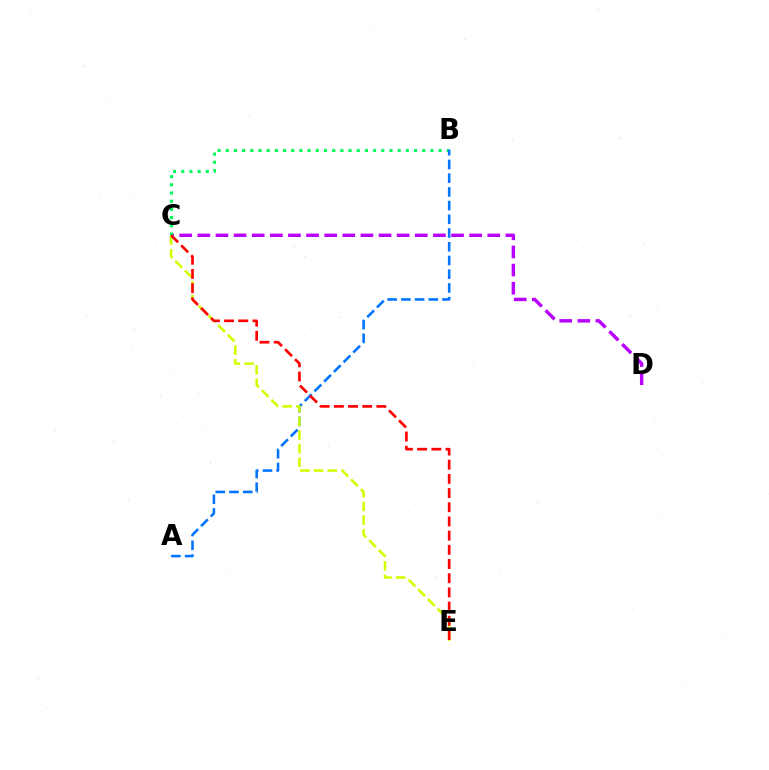{('C', 'D'): [{'color': '#b900ff', 'line_style': 'dashed', 'thickness': 2.46}], ('B', 'C'): [{'color': '#00ff5c', 'line_style': 'dotted', 'thickness': 2.22}], ('A', 'B'): [{'color': '#0074ff', 'line_style': 'dashed', 'thickness': 1.86}], ('C', 'E'): [{'color': '#d1ff00', 'line_style': 'dashed', 'thickness': 1.86}, {'color': '#ff0000', 'line_style': 'dashed', 'thickness': 1.93}]}